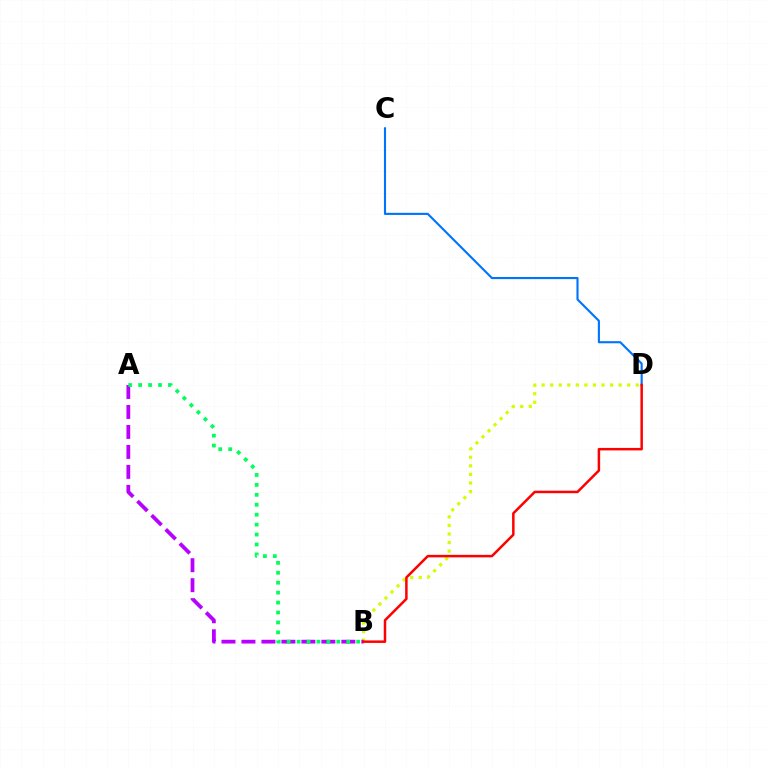{('B', 'D'): [{'color': '#d1ff00', 'line_style': 'dotted', 'thickness': 2.32}, {'color': '#ff0000', 'line_style': 'solid', 'thickness': 1.8}], ('A', 'B'): [{'color': '#b900ff', 'line_style': 'dashed', 'thickness': 2.71}, {'color': '#00ff5c', 'line_style': 'dotted', 'thickness': 2.7}], ('C', 'D'): [{'color': '#0074ff', 'line_style': 'solid', 'thickness': 1.53}]}